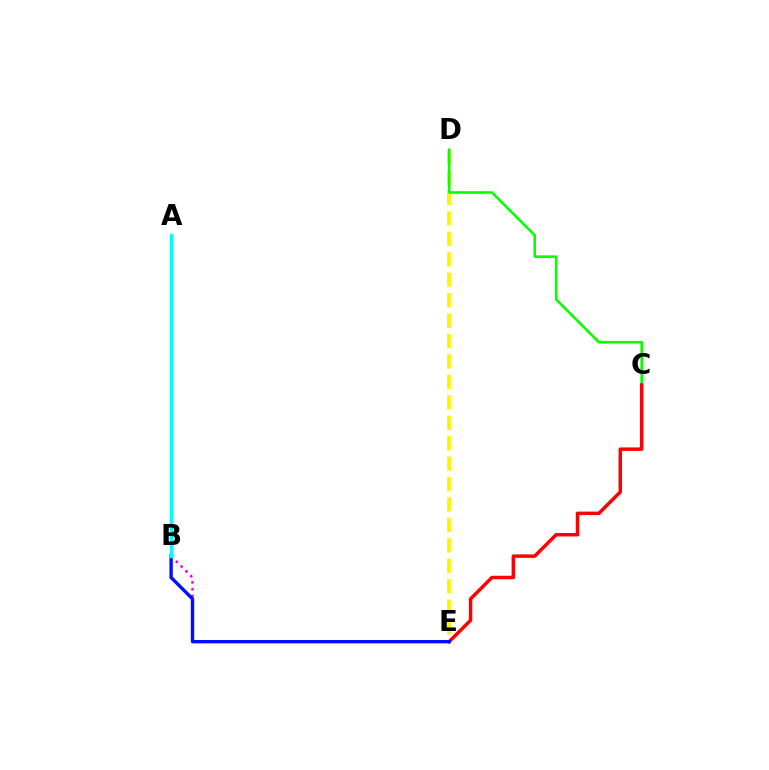{('D', 'E'): [{'color': '#fcf500', 'line_style': 'dashed', 'thickness': 2.78}], ('C', 'D'): [{'color': '#08ff00', 'line_style': 'solid', 'thickness': 1.87}], ('C', 'E'): [{'color': '#ff0000', 'line_style': 'solid', 'thickness': 2.5}], ('B', 'E'): [{'color': '#ee00ff', 'line_style': 'dotted', 'thickness': 1.84}, {'color': '#0010ff', 'line_style': 'solid', 'thickness': 2.43}], ('A', 'B'): [{'color': '#00fff6', 'line_style': 'solid', 'thickness': 2.51}]}